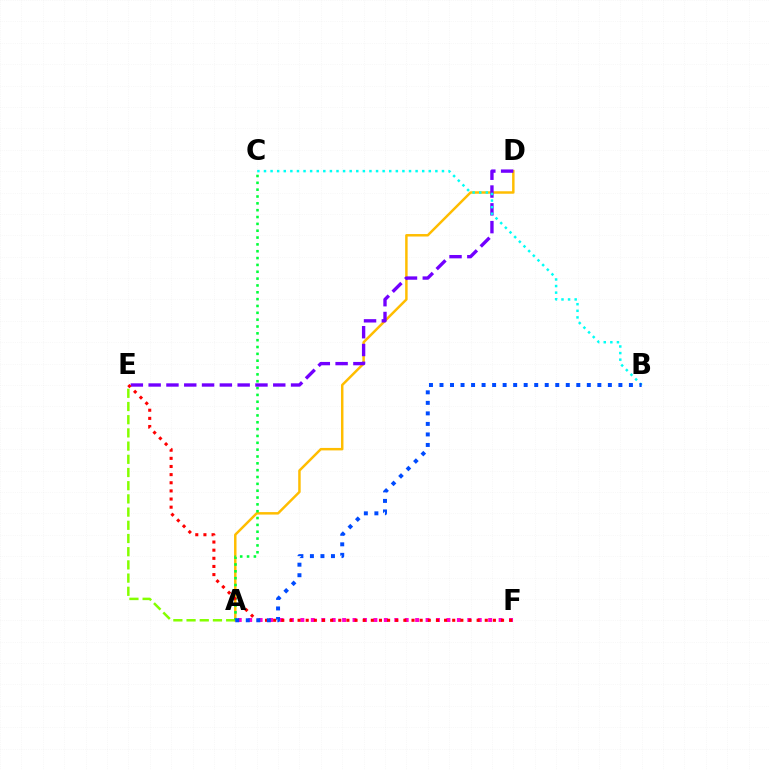{('A', 'E'): [{'color': '#84ff00', 'line_style': 'dashed', 'thickness': 1.79}], ('A', 'F'): [{'color': '#ff00cf', 'line_style': 'dotted', 'thickness': 2.83}], ('A', 'D'): [{'color': '#ffbd00', 'line_style': 'solid', 'thickness': 1.78}], ('A', 'C'): [{'color': '#00ff39', 'line_style': 'dotted', 'thickness': 1.86}], ('D', 'E'): [{'color': '#7200ff', 'line_style': 'dashed', 'thickness': 2.42}], ('B', 'C'): [{'color': '#00fff6', 'line_style': 'dotted', 'thickness': 1.79}], ('E', 'F'): [{'color': '#ff0000', 'line_style': 'dotted', 'thickness': 2.21}], ('A', 'B'): [{'color': '#004bff', 'line_style': 'dotted', 'thickness': 2.86}]}